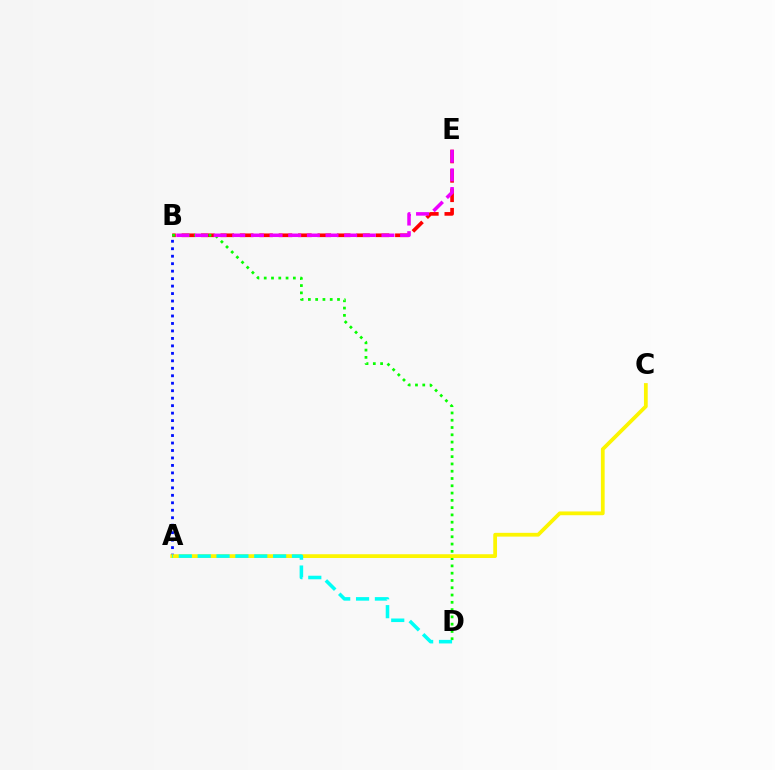{('A', 'B'): [{'color': '#0010ff', 'line_style': 'dotted', 'thickness': 2.03}], ('B', 'E'): [{'color': '#ff0000', 'line_style': 'dashed', 'thickness': 2.64}, {'color': '#ee00ff', 'line_style': 'dashed', 'thickness': 2.53}], ('B', 'D'): [{'color': '#08ff00', 'line_style': 'dotted', 'thickness': 1.98}], ('A', 'C'): [{'color': '#fcf500', 'line_style': 'solid', 'thickness': 2.71}], ('A', 'D'): [{'color': '#00fff6', 'line_style': 'dashed', 'thickness': 2.56}]}